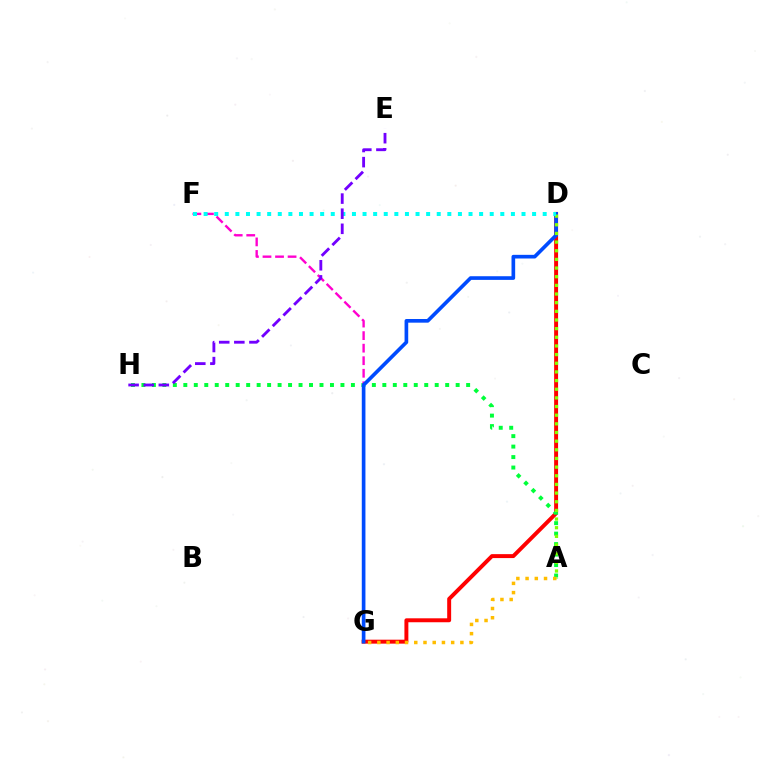{('D', 'G'): [{'color': '#ff0000', 'line_style': 'solid', 'thickness': 2.84}, {'color': '#004bff', 'line_style': 'solid', 'thickness': 2.64}], ('A', 'H'): [{'color': '#00ff39', 'line_style': 'dotted', 'thickness': 2.85}], ('F', 'G'): [{'color': '#ff00cf', 'line_style': 'dashed', 'thickness': 1.7}], ('A', 'G'): [{'color': '#ffbd00', 'line_style': 'dotted', 'thickness': 2.51}], ('A', 'D'): [{'color': '#84ff00', 'line_style': 'dotted', 'thickness': 2.35}], ('D', 'F'): [{'color': '#00fff6', 'line_style': 'dotted', 'thickness': 2.88}], ('E', 'H'): [{'color': '#7200ff', 'line_style': 'dashed', 'thickness': 2.05}]}